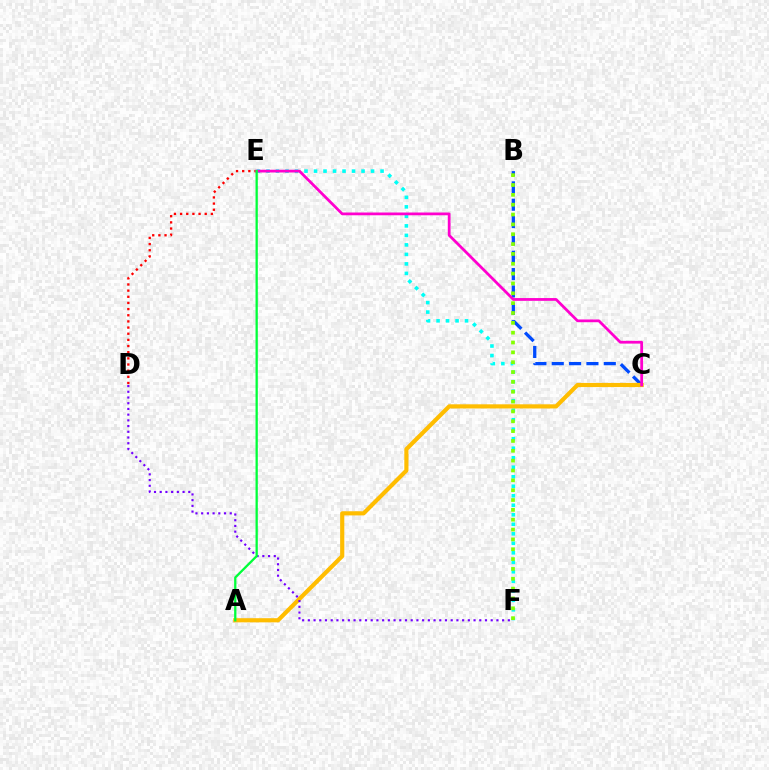{('E', 'F'): [{'color': '#00fff6', 'line_style': 'dotted', 'thickness': 2.58}], ('B', 'C'): [{'color': '#004bff', 'line_style': 'dashed', 'thickness': 2.36}], ('A', 'C'): [{'color': '#ffbd00', 'line_style': 'solid', 'thickness': 2.99}], ('D', 'E'): [{'color': '#ff0000', 'line_style': 'dotted', 'thickness': 1.67}], ('D', 'F'): [{'color': '#7200ff', 'line_style': 'dotted', 'thickness': 1.55}], ('C', 'E'): [{'color': '#ff00cf', 'line_style': 'solid', 'thickness': 1.99}], ('B', 'F'): [{'color': '#84ff00', 'line_style': 'dotted', 'thickness': 2.67}], ('A', 'E'): [{'color': '#00ff39', 'line_style': 'solid', 'thickness': 1.64}]}